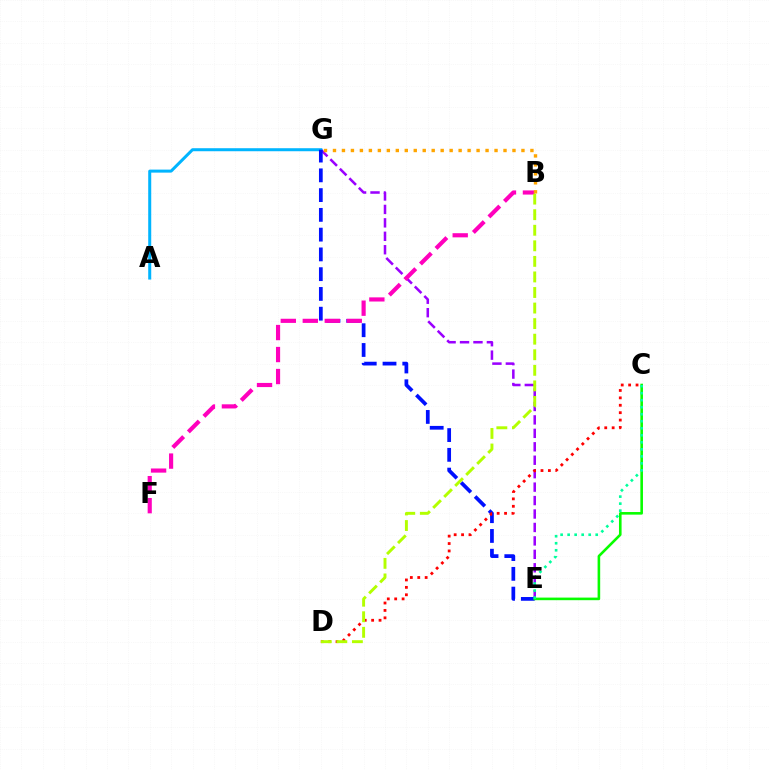{('E', 'G'): [{'color': '#9b00ff', 'line_style': 'dashed', 'thickness': 1.83}, {'color': '#0010ff', 'line_style': 'dashed', 'thickness': 2.69}], ('A', 'G'): [{'color': '#00b5ff', 'line_style': 'solid', 'thickness': 2.17}], ('C', 'D'): [{'color': '#ff0000', 'line_style': 'dotted', 'thickness': 2.01}], ('C', 'E'): [{'color': '#08ff00', 'line_style': 'solid', 'thickness': 1.87}, {'color': '#00ff9d', 'line_style': 'dotted', 'thickness': 1.91}], ('B', 'F'): [{'color': '#ff00bd', 'line_style': 'dashed', 'thickness': 2.99}], ('B', 'G'): [{'color': '#ffa500', 'line_style': 'dotted', 'thickness': 2.44}], ('B', 'D'): [{'color': '#b3ff00', 'line_style': 'dashed', 'thickness': 2.11}]}